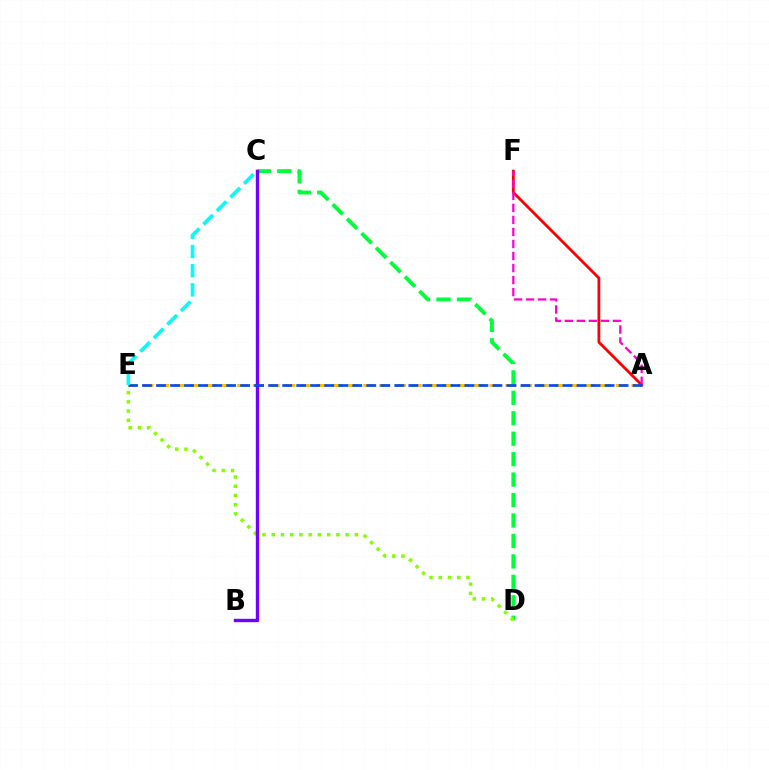{('A', 'E'): [{'color': '#ffbd00', 'line_style': 'dashed', 'thickness': 2.14}, {'color': '#004bff', 'line_style': 'dashed', 'thickness': 1.9}], ('A', 'F'): [{'color': '#ff0000', 'line_style': 'solid', 'thickness': 2.01}, {'color': '#ff00cf', 'line_style': 'dashed', 'thickness': 1.63}], ('C', 'D'): [{'color': '#00ff39', 'line_style': 'dashed', 'thickness': 2.78}], ('D', 'E'): [{'color': '#84ff00', 'line_style': 'dotted', 'thickness': 2.51}], ('B', 'C'): [{'color': '#7200ff', 'line_style': 'solid', 'thickness': 2.44}], ('C', 'E'): [{'color': '#00fff6', 'line_style': 'dashed', 'thickness': 2.6}]}